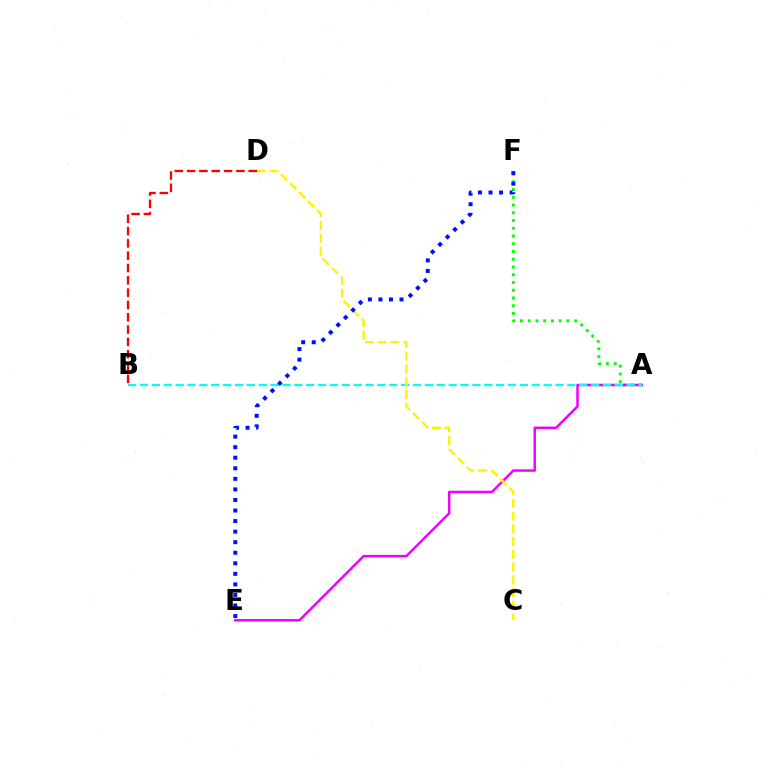{('A', 'F'): [{'color': '#08ff00', 'line_style': 'dotted', 'thickness': 2.1}], ('A', 'E'): [{'color': '#ee00ff', 'line_style': 'solid', 'thickness': 1.78}], ('A', 'B'): [{'color': '#00fff6', 'line_style': 'dashed', 'thickness': 1.61}], ('C', 'D'): [{'color': '#fcf500', 'line_style': 'dashed', 'thickness': 1.73}], ('E', 'F'): [{'color': '#0010ff', 'line_style': 'dotted', 'thickness': 2.87}], ('B', 'D'): [{'color': '#ff0000', 'line_style': 'dashed', 'thickness': 1.67}]}